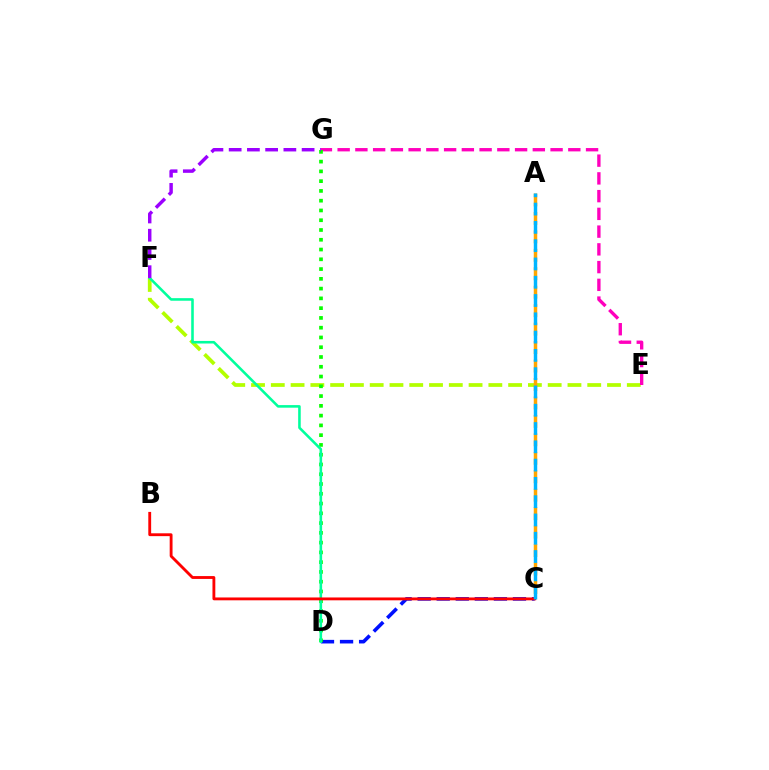{('E', 'F'): [{'color': '#b3ff00', 'line_style': 'dashed', 'thickness': 2.69}], ('E', 'G'): [{'color': '#ff00bd', 'line_style': 'dashed', 'thickness': 2.41}], ('C', 'D'): [{'color': '#0010ff', 'line_style': 'dashed', 'thickness': 2.59}], ('D', 'G'): [{'color': '#08ff00', 'line_style': 'dotted', 'thickness': 2.65}], ('D', 'F'): [{'color': '#00ff9d', 'line_style': 'solid', 'thickness': 1.86}], ('A', 'C'): [{'color': '#ffa500', 'line_style': 'dashed', 'thickness': 2.51}, {'color': '#00b5ff', 'line_style': 'dashed', 'thickness': 2.48}], ('B', 'C'): [{'color': '#ff0000', 'line_style': 'solid', 'thickness': 2.05}], ('F', 'G'): [{'color': '#9b00ff', 'line_style': 'dashed', 'thickness': 2.48}]}